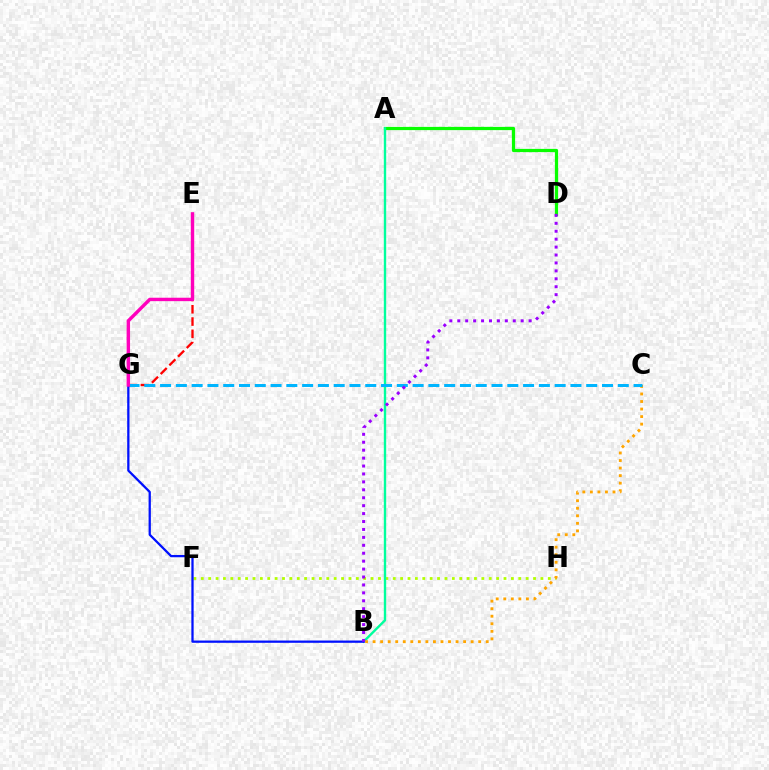{('F', 'H'): [{'color': '#b3ff00', 'line_style': 'dotted', 'thickness': 2.01}], ('A', 'D'): [{'color': '#08ff00', 'line_style': 'solid', 'thickness': 2.32}], ('A', 'B'): [{'color': '#00ff9d', 'line_style': 'solid', 'thickness': 1.71}], ('E', 'G'): [{'color': '#ff0000', 'line_style': 'dashed', 'thickness': 1.67}, {'color': '#ff00bd', 'line_style': 'solid', 'thickness': 2.46}], ('B', 'C'): [{'color': '#ffa500', 'line_style': 'dotted', 'thickness': 2.05}], ('C', 'G'): [{'color': '#00b5ff', 'line_style': 'dashed', 'thickness': 2.14}], ('B', 'G'): [{'color': '#0010ff', 'line_style': 'solid', 'thickness': 1.63}], ('B', 'D'): [{'color': '#9b00ff', 'line_style': 'dotted', 'thickness': 2.15}]}